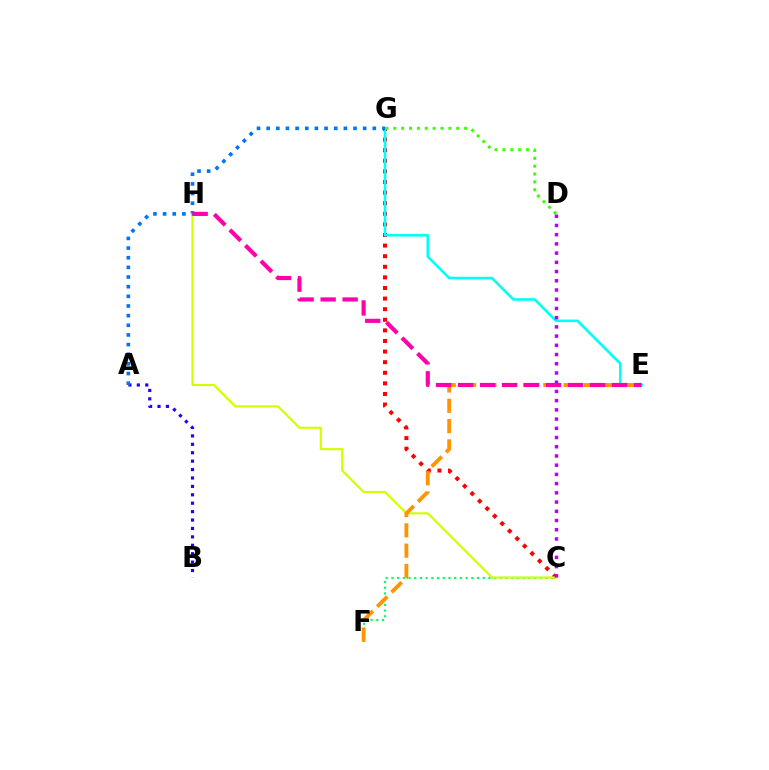{('C', 'F'): [{'color': '#00ff5c', 'line_style': 'dotted', 'thickness': 1.55}], ('A', 'B'): [{'color': '#2500ff', 'line_style': 'dotted', 'thickness': 2.29}], ('C', 'G'): [{'color': '#ff0000', 'line_style': 'dotted', 'thickness': 2.88}], ('E', 'G'): [{'color': '#00fff6', 'line_style': 'solid', 'thickness': 1.86}], ('D', 'G'): [{'color': '#3dff00', 'line_style': 'dotted', 'thickness': 2.14}], ('C', 'H'): [{'color': '#d1ff00', 'line_style': 'solid', 'thickness': 1.55}], ('E', 'F'): [{'color': '#ff9400', 'line_style': 'dashed', 'thickness': 2.76}], ('A', 'G'): [{'color': '#0074ff', 'line_style': 'dotted', 'thickness': 2.62}], ('E', 'H'): [{'color': '#ff00ac', 'line_style': 'dashed', 'thickness': 2.99}], ('C', 'D'): [{'color': '#b900ff', 'line_style': 'dotted', 'thickness': 2.51}]}